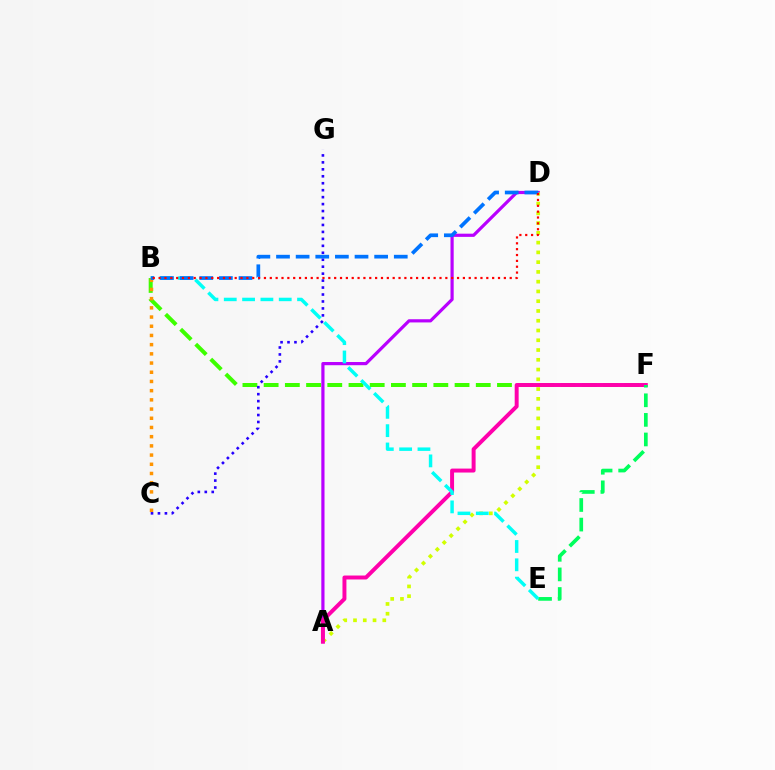{('A', 'D'): [{'color': '#b900ff', 'line_style': 'solid', 'thickness': 2.3}, {'color': '#d1ff00', 'line_style': 'dotted', 'thickness': 2.65}], ('B', 'F'): [{'color': '#3dff00', 'line_style': 'dashed', 'thickness': 2.88}], ('A', 'F'): [{'color': '#ff00ac', 'line_style': 'solid', 'thickness': 2.85}], ('E', 'F'): [{'color': '#00ff5c', 'line_style': 'dashed', 'thickness': 2.66}], ('B', 'E'): [{'color': '#00fff6', 'line_style': 'dashed', 'thickness': 2.49}], ('C', 'G'): [{'color': '#2500ff', 'line_style': 'dotted', 'thickness': 1.89}], ('B', 'C'): [{'color': '#ff9400', 'line_style': 'dotted', 'thickness': 2.5}], ('B', 'D'): [{'color': '#0074ff', 'line_style': 'dashed', 'thickness': 2.67}, {'color': '#ff0000', 'line_style': 'dotted', 'thickness': 1.59}]}